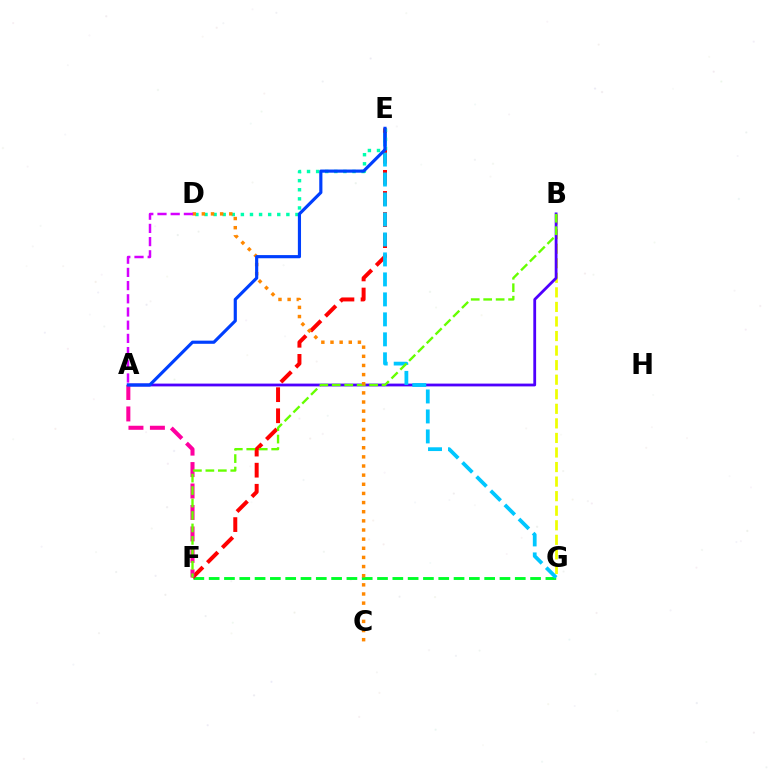{('B', 'G'): [{'color': '#eeff00', 'line_style': 'dashed', 'thickness': 1.98}], ('F', 'G'): [{'color': '#00ff27', 'line_style': 'dashed', 'thickness': 2.08}], ('E', 'F'): [{'color': '#ff0000', 'line_style': 'dashed', 'thickness': 2.86}], ('A', 'B'): [{'color': '#4f00ff', 'line_style': 'solid', 'thickness': 2.01}], ('E', 'G'): [{'color': '#00c7ff', 'line_style': 'dashed', 'thickness': 2.71}], ('D', 'E'): [{'color': '#00ffaf', 'line_style': 'dotted', 'thickness': 2.47}], ('A', 'F'): [{'color': '#ff00a0', 'line_style': 'dashed', 'thickness': 2.91}], ('B', 'F'): [{'color': '#66ff00', 'line_style': 'dashed', 'thickness': 1.69}], ('C', 'D'): [{'color': '#ff8800', 'line_style': 'dotted', 'thickness': 2.48}], ('A', 'E'): [{'color': '#003fff', 'line_style': 'solid', 'thickness': 2.27}], ('A', 'D'): [{'color': '#d600ff', 'line_style': 'dashed', 'thickness': 1.79}]}